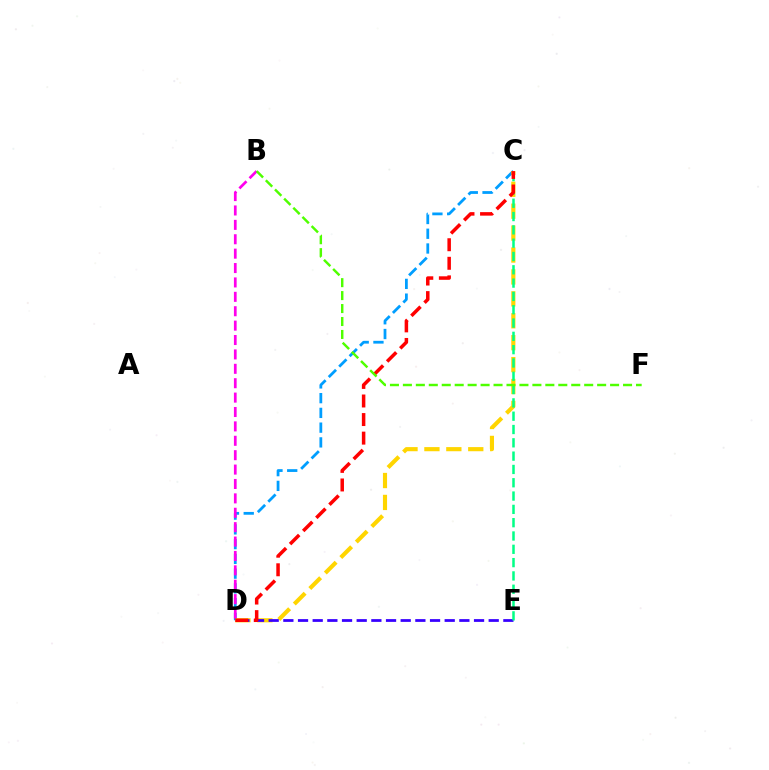{('C', 'D'): [{'color': '#009eff', 'line_style': 'dashed', 'thickness': 2.0}, {'color': '#ffd500', 'line_style': 'dashed', 'thickness': 2.98}, {'color': '#ff0000', 'line_style': 'dashed', 'thickness': 2.52}], ('D', 'E'): [{'color': '#3700ff', 'line_style': 'dashed', 'thickness': 1.99}], ('B', 'D'): [{'color': '#ff00ed', 'line_style': 'dashed', 'thickness': 1.96}], ('C', 'E'): [{'color': '#00ff86', 'line_style': 'dashed', 'thickness': 1.81}], ('B', 'F'): [{'color': '#4fff00', 'line_style': 'dashed', 'thickness': 1.76}]}